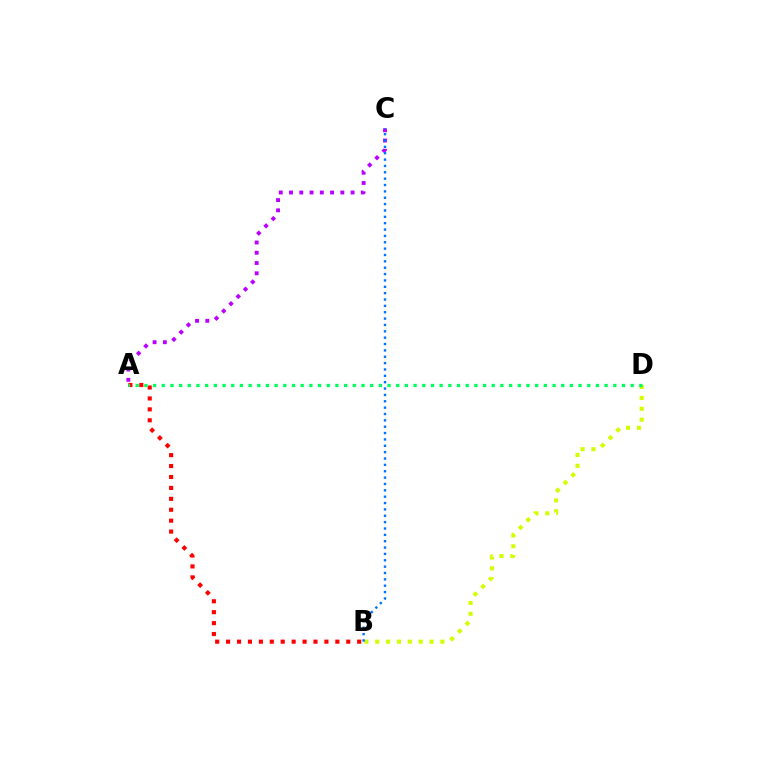{('A', 'B'): [{'color': '#ff0000', 'line_style': 'dotted', 'thickness': 2.97}], ('B', 'D'): [{'color': '#d1ff00', 'line_style': 'dotted', 'thickness': 2.95}], ('A', 'C'): [{'color': '#b900ff', 'line_style': 'dotted', 'thickness': 2.79}], ('A', 'D'): [{'color': '#00ff5c', 'line_style': 'dotted', 'thickness': 2.36}], ('B', 'C'): [{'color': '#0074ff', 'line_style': 'dotted', 'thickness': 1.73}]}